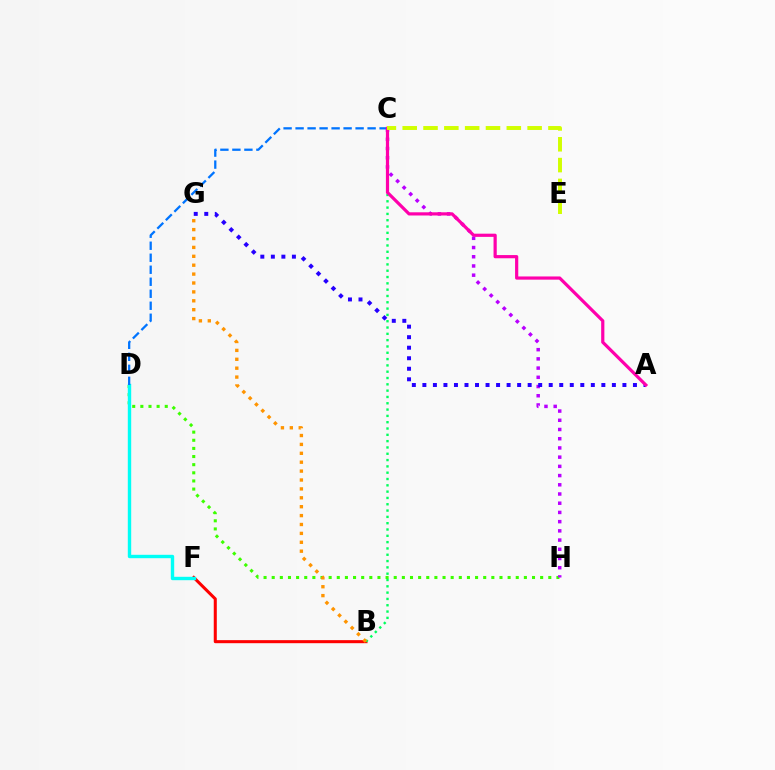{('B', 'F'): [{'color': '#ff0000', 'line_style': 'solid', 'thickness': 2.19}], ('D', 'H'): [{'color': '#3dff00', 'line_style': 'dotted', 'thickness': 2.21}], ('D', 'F'): [{'color': '#00fff6', 'line_style': 'solid', 'thickness': 2.44}], ('B', 'C'): [{'color': '#00ff5c', 'line_style': 'dotted', 'thickness': 1.71}], ('C', 'D'): [{'color': '#0074ff', 'line_style': 'dashed', 'thickness': 1.63}], ('C', 'H'): [{'color': '#b900ff', 'line_style': 'dotted', 'thickness': 2.5}], ('A', 'G'): [{'color': '#2500ff', 'line_style': 'dotted', 'thickness': 2.86}], ('A', 'C'): [{'color': '#ff00ac', 'line_style': 'solid', 'thickness': 2.3}], ('C', 'E'): [{'color': '#d1ff00', 'line_style': 'dashed', 'thickness': 2.83}], ('B', 'G'): [{'color': '#ff9400', 'line_style': 'dotted', 'thickness': 2.42}]}